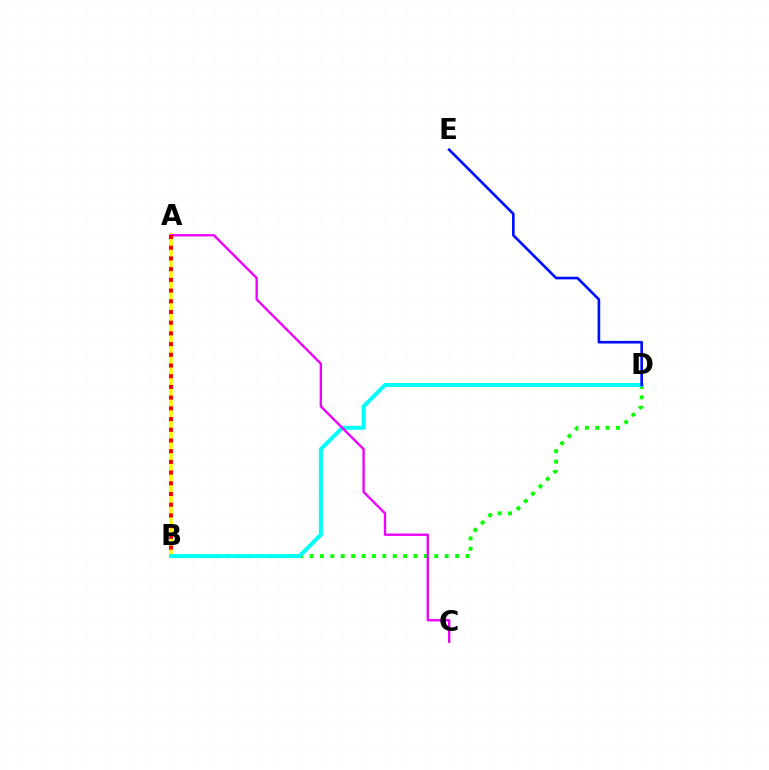{('B', 'D'): [{'color': '#08ff00', 'line_style': 'dotted', 'thickness': 2.82}, {'color': '#00fff6', 'line_style': 'solid', 'thickness': 2.88}], ('A', 'B'): [{'color': '#fcf500', 'line_style': 'solid', 'thickness': 2.55}, {'color': '#ff0000', 'line_style': 'dotted', 'thickness': 2.91}], ('A', 'C'): [{'color': '#ee00ff', 'line_style': 'solid', 'thickness': 1.7}], ('D', 'E'): [{'color': '#0010ff', 'line_style': 'solid', 'thickness': 1.91}]}